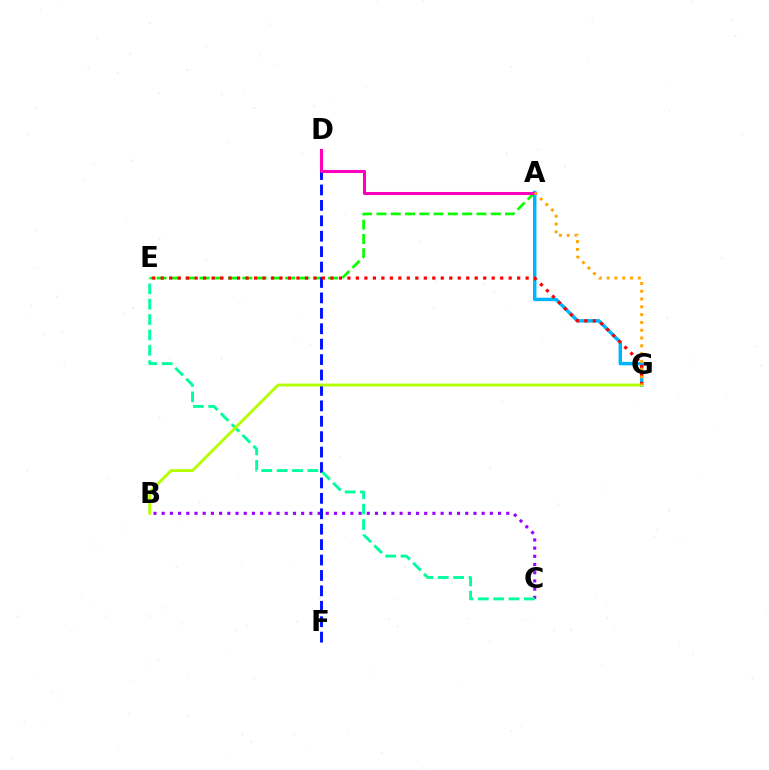{('B', 'C'): [{'color': '#9b00ff', 'line_style': 'dotted', 'thickness': 2.23}], ('A', 'E'): [{'color': '#08ff00', 'line_style': 'dashed', 'thickness': 1.94}], ('D', 'F'): [{'color': '#0010ff', 'line_style': 'dashed', 'thickness': 2.09}], ('A', 'G'): [{'color': '#00b5ff', 'line_style': 'solid', 'thickness': 2.49}, {'color': '#ffa500', 'line_style': 'dotted', 'thickness': 2.12}], ('A', 'D'): [{'color': '#ff00bd', 'line_style': 'solid', 'thickness': 2.18}], ('C', 'E'): [{'color': '#00ff9d', 'line_style': 'dashed', 'thickness': 2.09}], ('B', 'G'): [{'color': '#b3ff00', 'line_style': 'solid', 'thickness': 2.03}], ('E', 'G'): [{'color': '#ff0000', 'line_style': 'dotted', 'thickness': 2.31}]}